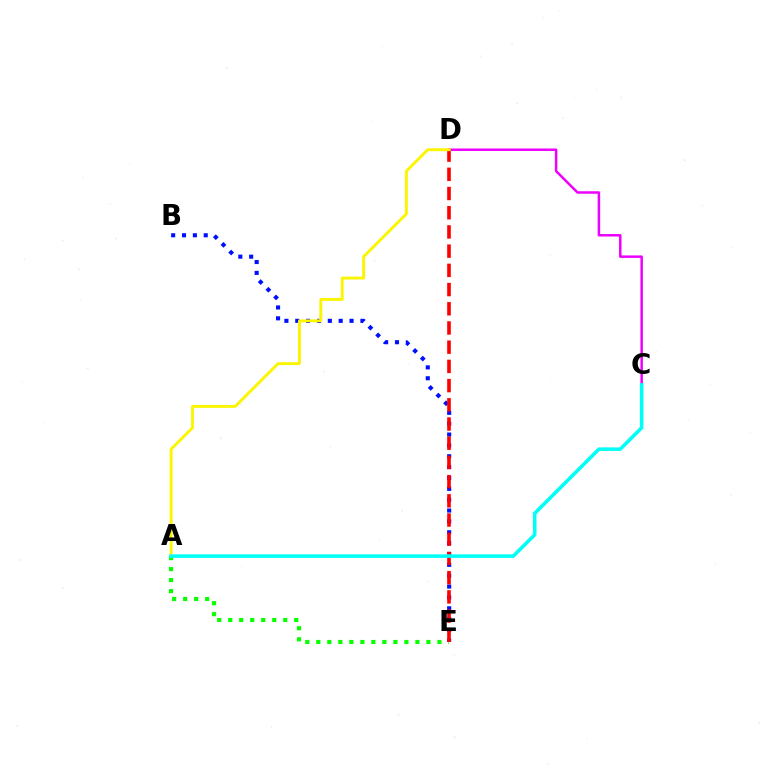{('C', 'D'): [{'color': '#ee00ff', 'line_style': 'solid', 'thickness': 1.8}], ('B', 'E'): [{'color': '#0010ff', 'line_style': 'dotted', 'thickness': 2.95}], ('A', 'E'): [{'color': '#08ff00', 'line_style': 'dotted', 'thickness': 2.99}], ('D', 'E'): [{'color': '#ff0000', 'line_style': 'dashed', 'thickness': 2.61}], ('A', 'D'): [{'color': '#fcf500', 'line_style': 'solid', 'thickness': 2.08}], ('A', 'C'): [{'color': '#00fff6', 'line_style': 'solid', 'thickness': 2.56}]}